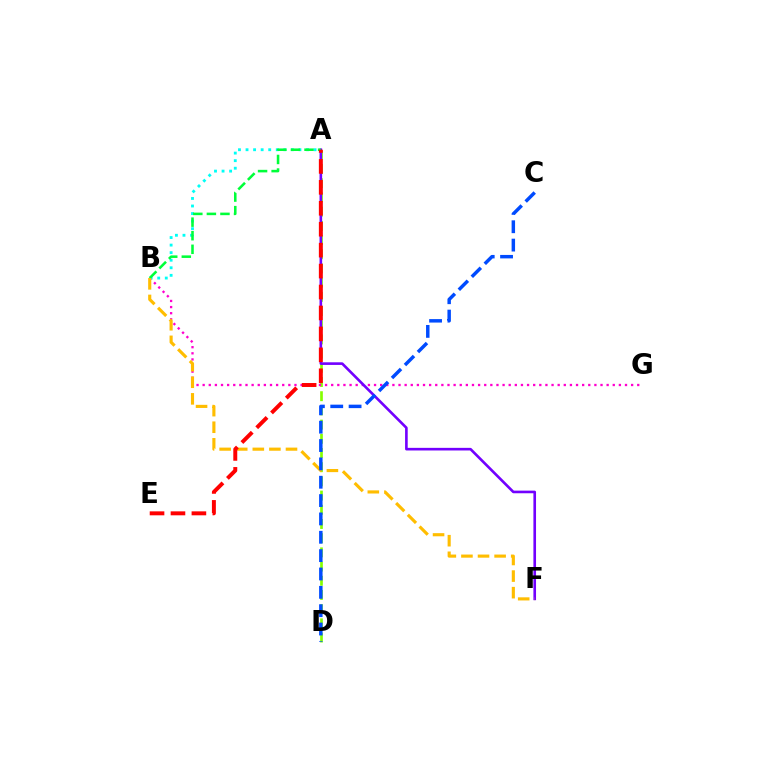{('A', 'D'): [{'color': '#84ff00', 'line_style': 'dashed', 'thickness': 1.93}], ('B', 'G'): [{'color': '#ff00cf', 'line_style': 'dotted', 'thickness': 1.66}], ('A', 'B'): [{'color': '#00fff6', 'line_style': 'dotted', 'thickness': 2.05}, {'color': '#00ff39', 'line_style': 'dashed', 'thickness': 1.84}], ('A', 'F'): [{'color': '#7200ff', 'line_style': 'solid', 'thickness': 1.89}], ('B', 'F'): [{'color': '#ffbd00', 'line_style': 'dashed', 'thickness': 2.25}], ('A', 'E'): [{'color': '#ff0000', 'line_style': 'dashed', 'thickness': 2.84}], ('C', 'D'): [{'color': '#004bff', 'line_style': 'dashed', 'thickness': 2.49}]}